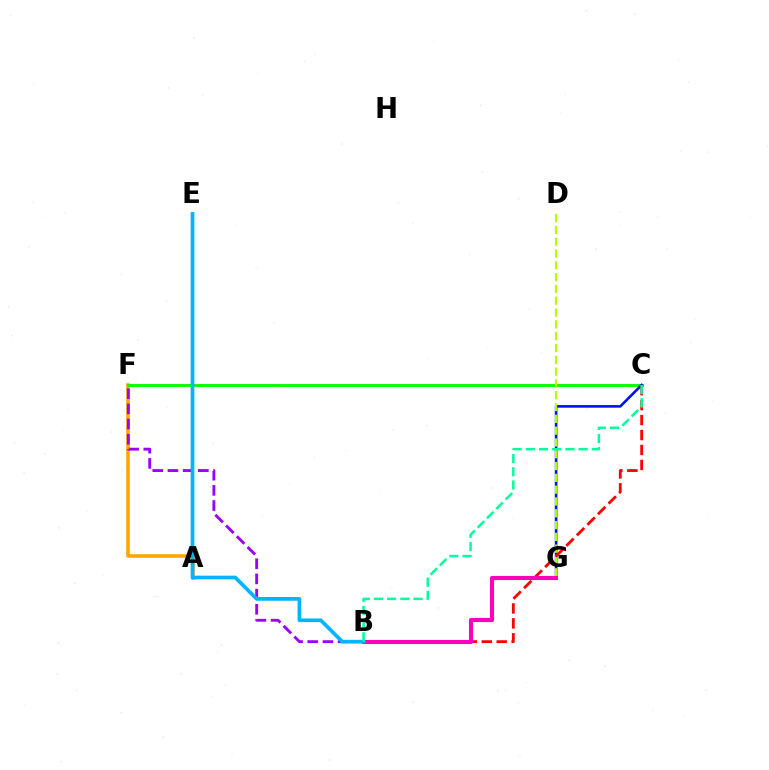{('A', 'F'): [{'color': '#ffa500', 'line_style': 'solid', 'thickness': 2.57}], ('C', 'F'): [{'color': '#08ff00', 'line_style': 'solid', 'thickness': 2.11}], ('C', 'G'): [{'color': '#0010ff', 'line_style': 'solid', 'thickness': 1.88}], ('D', 'G'): [{'color': '#b3ff00', 'line_style': 'dashed', 'thickness': 1.6}], ('B', 'F'): [{'color': '#9b00ff', 'line_style': 'dashed', 'thickness': 2.06}], ('B', 'C'): [{'color': '#ff0000', 'line_style': 'dashed', 'thickness': 2.03}, {'color': '#00ff9d', 'line_style': 'dashed', 'thickness': 1.79}], ('B', 'G'): [{'color': '#ff00bd', 'line_style': 'solid', 'thickness': 2.95}], ('B', 'E'): [{'color': '#00b5ff', 'line_style': 'solid', 'thickness': 2.67}]}